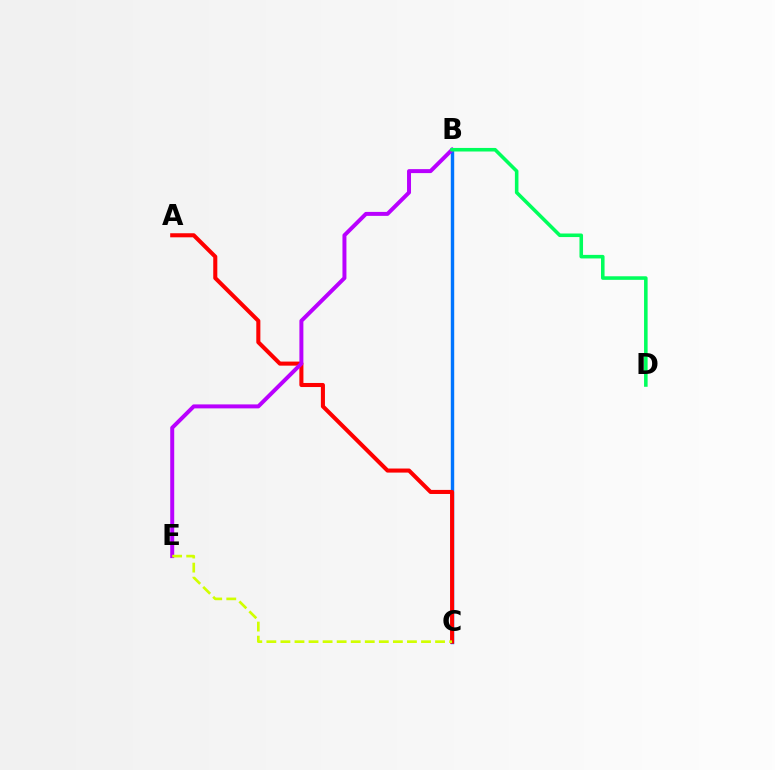{('B', 'C'): [{'color': '#0074ff', 'line_style': 'solid', 'thickness': 2.46}], ('A', 'C'): [{'color': '#ff0000', 'line_style': 'solid', 'thickness': 2.93}], ('B', 'E'): [{'color': '#b900ff', 'line_style': 'solid', 'thickness': 2.86}], ('B', 'D'): [{'color': '#00ff5c', 'line_style': 'solid', 'thickness': 2.57}], ('C', 'E'): [{'color': '#d1ff00', 'line_style': 'dashed', 'thickness': 1.91}]}